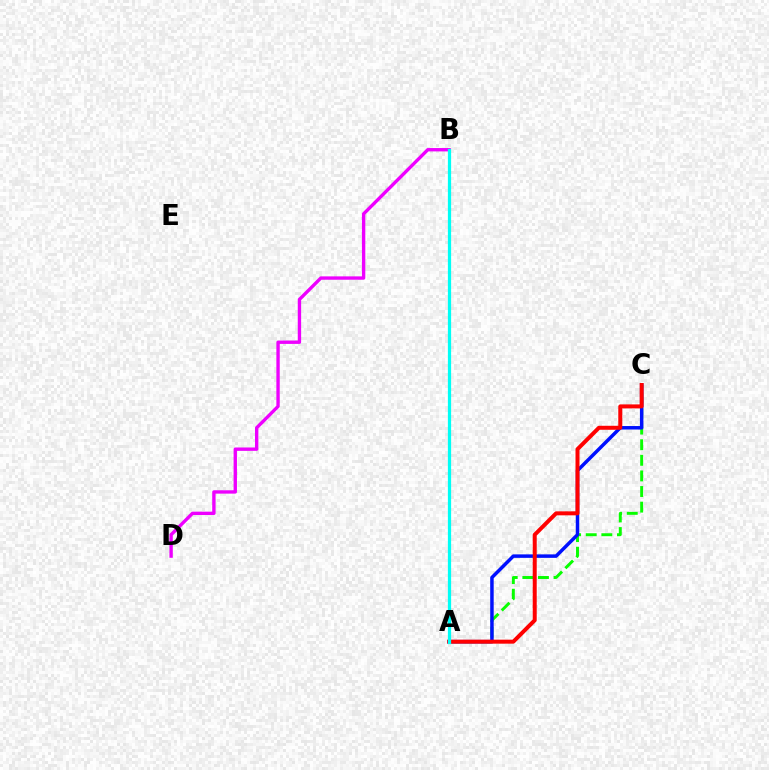{('B', 'D'): [{'color': '#ee00ff', 'line_style': 'solid', 'thickness': 2.42}], ('A', 'C'): [{'color': '#08ff00', 'line_style': 'dashed', 'thickness': 2.12}, {'color': '#0010ff', 'line_style': 'solid', 'thickness': 2.51}, {'color': '#ff0000', 'line_style': 'solid', 'thickness': 2.87}], ('A', 'B'): [{'color': '#fcf500', 'line_style': 'dashed', 'thickness': 2.16}, {'color': '#00fff6', 'line_style': 'solid', 'thickness': 2.33}]}